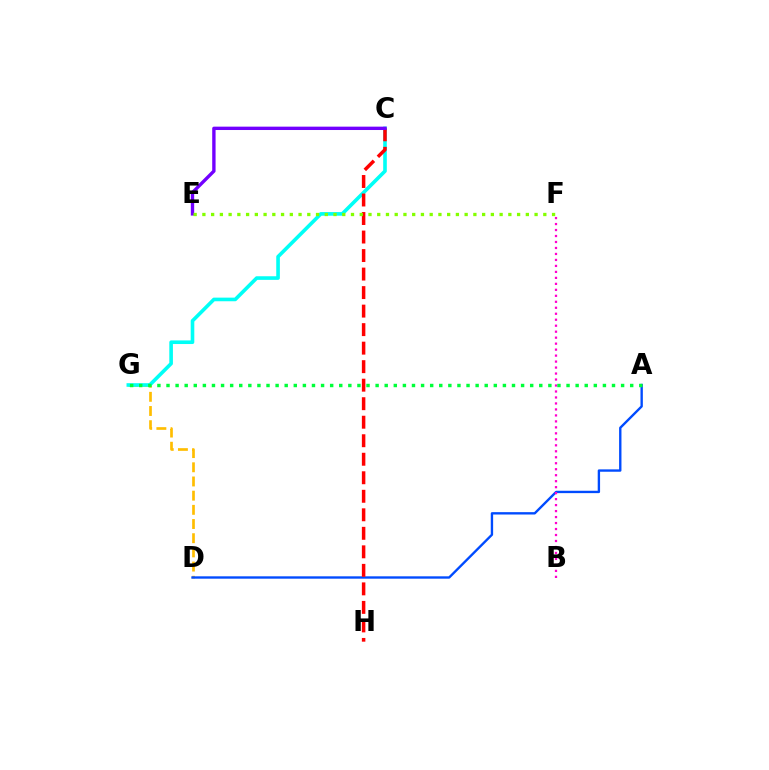{('D', 'G'): [{'color': '#ffbd00', 'line_style': 'dashed', 'thickness': 1.93}], ('C', 'G'): [{'color': '#00fff6', 'line_style': 'solid', 'thickness': 2.61}], ('A', 'D'): [{'color': '#004bff', 'line_style': 'solid', 'thickness': 1.7}], ('C', 'H'): [{'color': '#ff0000', 'line_style': 'dashed', 'thickness': 2.52}], ('B', 'F'): [{'color': '#ff00cf', 'line_style': 'dotted', 'thickness': 1.62}], ('C', 'E'): [{'color': '#7200ff', 'line_style': 'solid', 'thickness': 2.42}], ('E', 'F'): [{'color': '#84ff00', 'line_style': 'dotted', 'thickness': 2.38}], ('A', 'G'): [{'color': '#00ff39', 'line_style': 'dotted', 'thickness': 2.47}]}